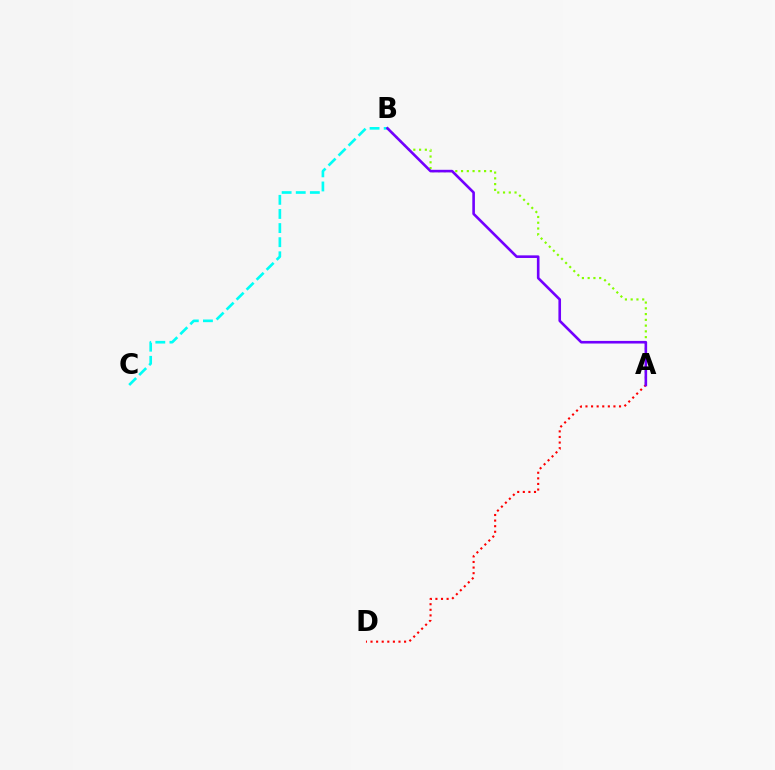{('A', 'B'): [{'color': '#84ff00', 'line_style': 'dotted', 'thickness': 1.56}, {'color': '#7200ff', 'line_style': 'solid', 'thickness': 1.88}], ('B', 'C'): [{'color': '#00fff6', 'line_style': 'dashed', 'thickness': 1.92}], ('A', 'D'): [{'color': '#ff0000', 'line_style': 'dotted', 'thickness': 1.52}]}